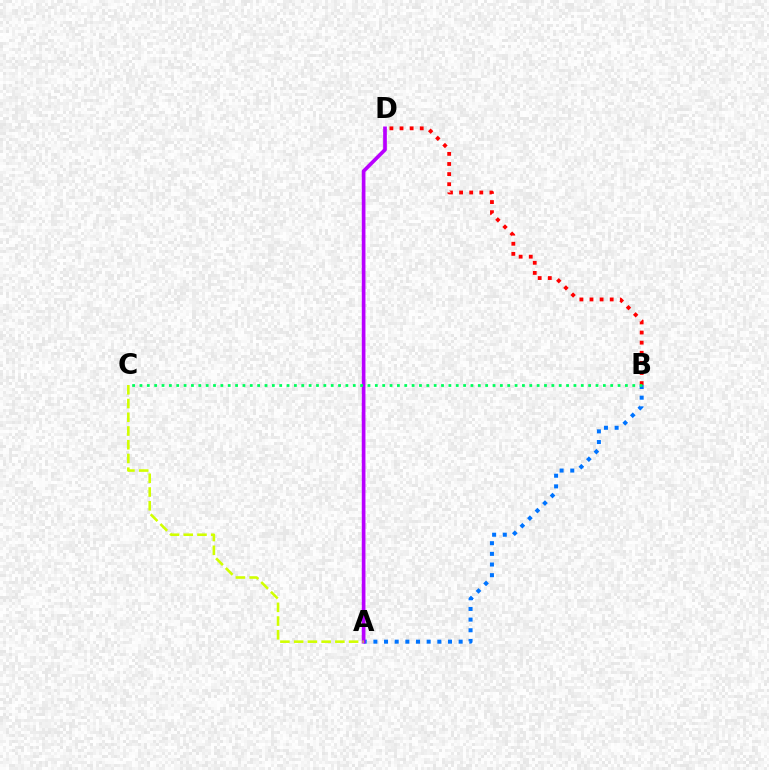{('A', 'B'): [{'color': '#0074ff', 'line_style': 'dotted', 'thickness': 2.9}], ('A', 'D'): [{'color': '#b900ff', 'line_style': 'solid', 'thickness': 2.65}], ('B', 'D'): [{'color': '#ff0000', 'line_style': 'dotted', 'thickness': 2.75}], ('A', 'C'): [{'color': '#d1ff00', 'line_style': 'dashed', 'thickness': 1.87}], ('B', 'C'): [{'color': '#00ff5c', 'line_style': 'dotted', 'thickness': 2.0}]}